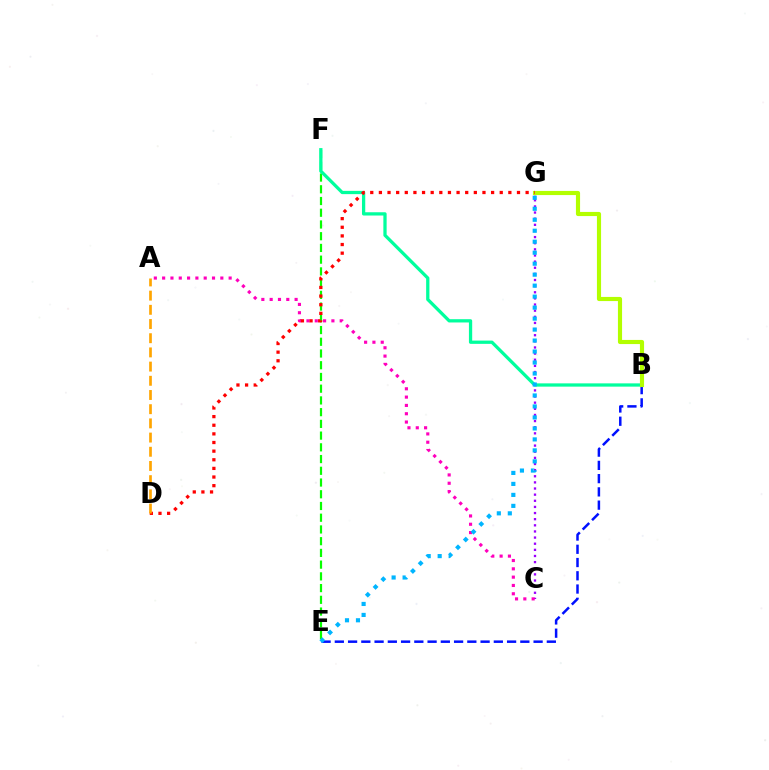{('C', 'G'): [{'color': '#9b00ff', 'line_style': 'dotted', 'thickness': 1.67}], ('B', 'E'): [{'color': '#0010ff', 'line_style': 'dashed', 'thickness': 1.8}], ('E', 'F'): [{'color': '#08ff00', 'line_style': 'dashed', 'thickness': 1.59}], ('B', 'F'): [{'color': '#00ff9d', 'line_style': 'solid', 'thickness': 2.35}], ('A', 'C'): [{'color': '#ff00bd', 'line_style': 'dotted', 'thickness': 2.26}], ('B', 'G'): [{'color': '#b3ff00', 'line_style': 'solid', 'thickness': 2.98}], ('D', 'G'): [{'color': '#ff0000', 'line_style': 'dotted', 'thickness': 2.35}], ('A', 'D'): [{'color': '#ffa500', 'line_style': 'dashed', 'thickness': 1.93}], ('E', 'G'): [{'color': '#00b5ff', 'line_style': 'dotted', 'thickness': 2.98}]}